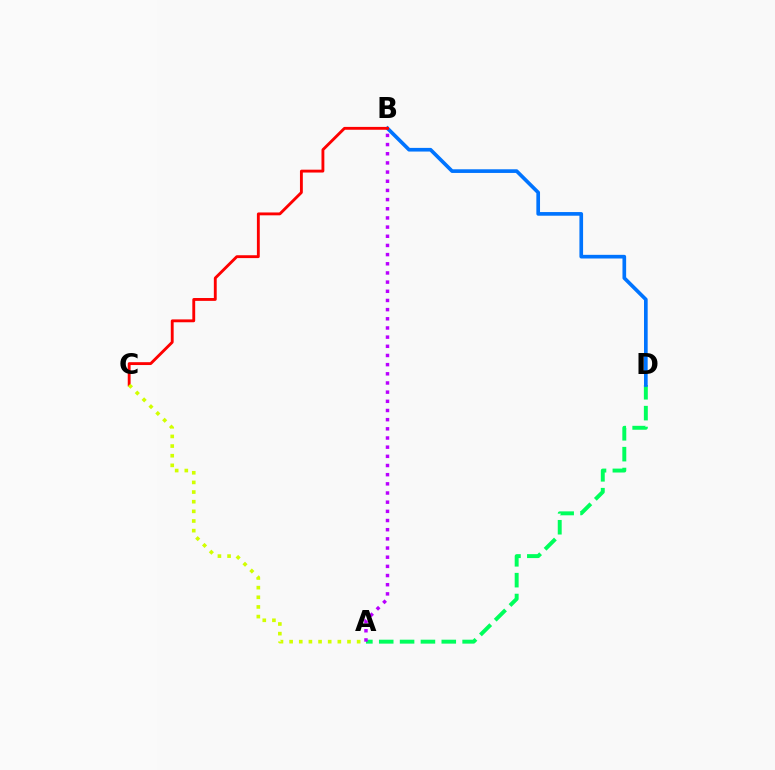{('A', 'D'): [{'color': '#00ff5c', 'line_style': 'dashed', 'thickness': 2.83}], ('B', 'D'): [{'color': '#0074ff', 'line_style': 'solid', 'thickness': 2.64}], ('B', 'C'): [{'color': '#ff0000', 'line_style': 'solid', 'thickness': 2.06}], ('A', 'B'): [{'color': '#b900ff', 'line_style': 'dotted', 'thickness': 2.49}], ('A', 'C'): [{'color': '#d1ff00', 'line_style': 'dotted', 'thickness': 2.62}]}